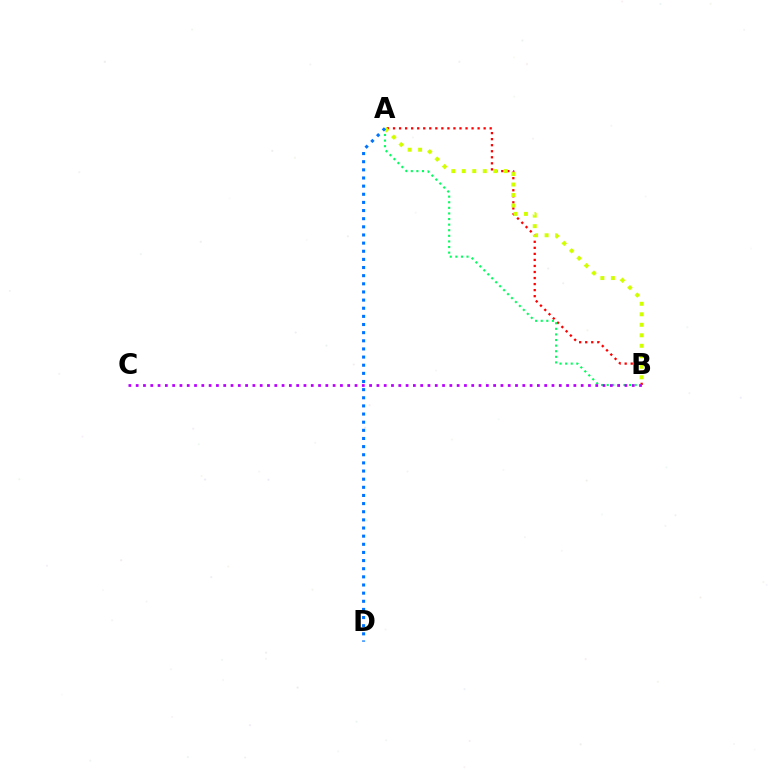{('A', 'B'): [{'color': '#ff0000', 'line_style': 'dotted', 'thickness': 1.64}, {'color': '#00ff5c', 'line_style': 'dotted', 'thickness': 1.52}, {'color': '#d1ff00', 'line_style': 'dotted', 'thickness': 2.85}], ('B', 'C'): [{'color': '#b900ff', 'line_style': 'dotted', 'thickness': 1.98}], ('A', 'D'): [{'color': '#0074ff', 'line_style': 'dotted', 'thickness': 2.21}]}